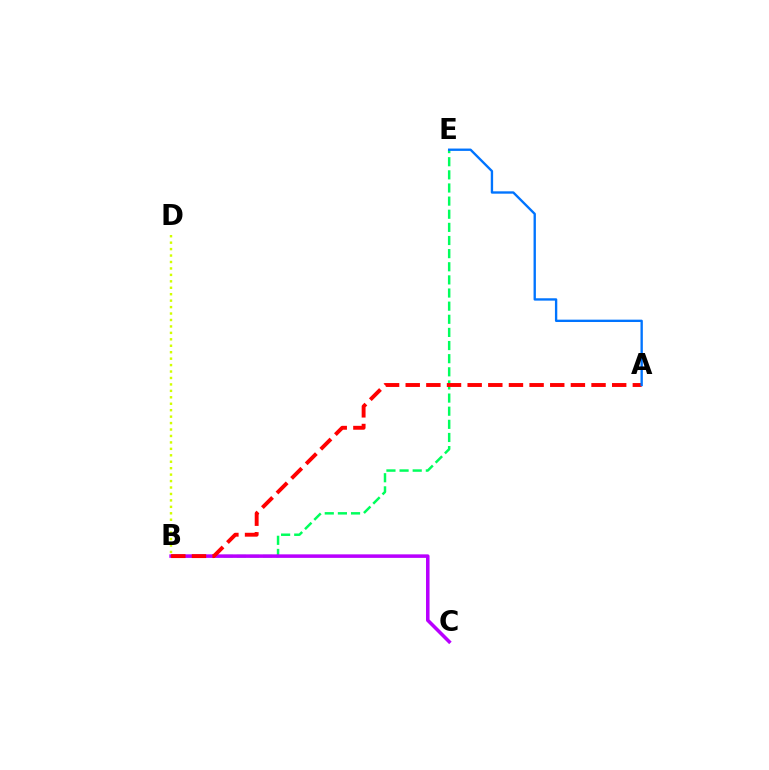{('B', 'E'): [{'color': '#00ff5c', 'line_style': 'dashed', 'thickness': 1.78}], ('B', 'C'): [{'color': '#b900ff', 'line_style': 'solid', 'thickness': 2.54}], ('A', 'B'): [{'color': '#ff0000', 'line_style': 'dashed', 'thickness': 2.8}], ('B', 'D'): [{'color': '#d1ff00', 'line_style': 'dotted', 'thickness': 1.75}], ('A', 'E'): [{'color': '#0074ff', 'line_style': 'solid', 'thickness': 1.69}]}